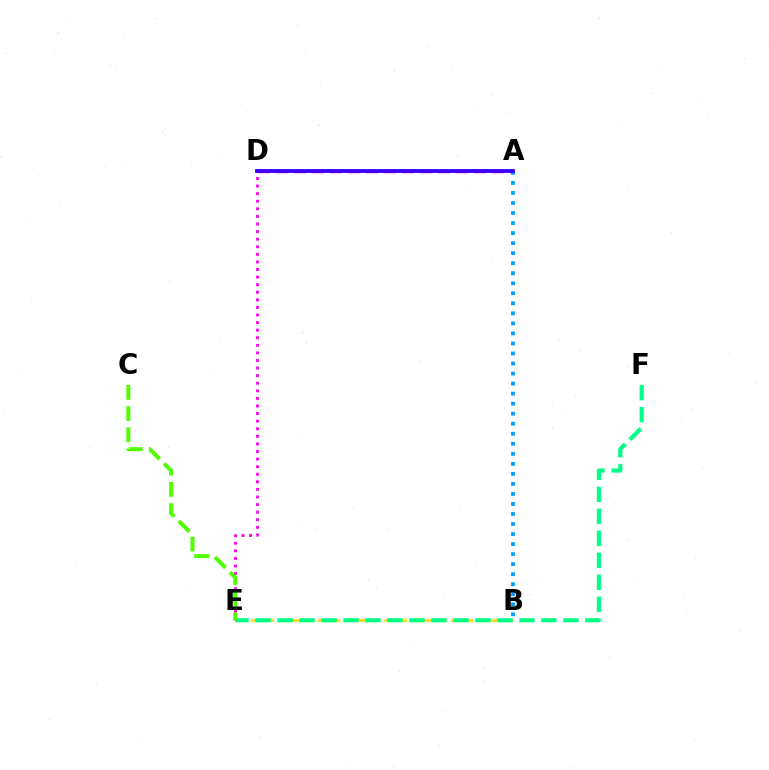{('A', 'D'): [{'color': '#ff0000', 'line_style': 'dashed', 'thickness': 2.45}, {'color': '#3700ff', 'line_style': 'solid', 'thickness': 2.75}], ('B', 'E'): [{'color': '#ffd500', 'line_style': 'dashed', 'thickness': 1.81}], ('E', 'F'): [{'color': '#00ff86', 'line_style': 'dashed', 'thickness': 2.99}], ('D', 'E'): [{'color': '#ff00ed', 'line_style': 'dotted', 'thickness': 2.06}], ('A', 'B'): [{'color': '#009eff', 'line_style': 'dotted', 'thickness': 2.73}], ('C', 'E'): [{'color': '#4fff00', 'line_style': 'dashed', 'thickness': 2.88}]}